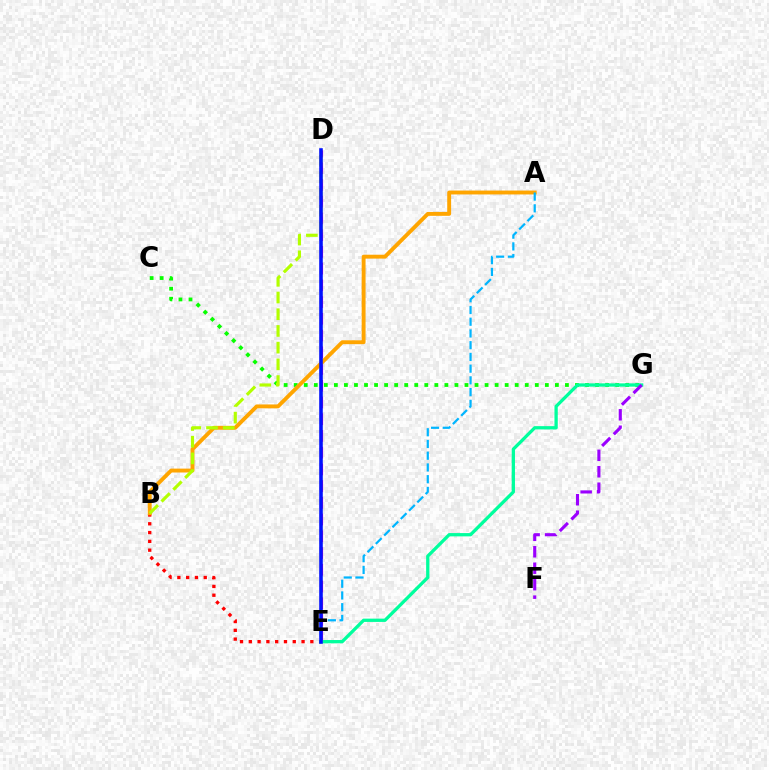{('C', 'G'): [{'color': '#08ff00', 'line_style': 'dotted', 'thickness': 2.73}], ('B', 'E'): [{'color': '#ff0000', 'line_style': 'dotted', 'thickness': 2.39}], ('D', 'E'): [{'color': '#ff00bd', 'line_style': 'dashed', 'thickness': 2.27}, {'color': '#0010ff', 'line_style': 'solid', 'thickness': 2.57}], ('A', 'B'): [{'color': '#ffa500', 'line_style': 'solid', 'thickness': 2.8}], ('A', 'E'): [{'color': '#00b5ff', 'line_style': 'dashed', 'thickness': 1.59}], ('E', 'G'): [{'color': '#00ff9d', 'line_style': 'solid', 'thickness': 2.37}], ('B', 'D'): [{'color': '#b3ff00', 'line_style': 'dashed', 'thickness': 2.27}], ('F', 'G'): [{'color': '#9b00ff', 'line_style': 'dashed', 'thickness': 2.24}]}